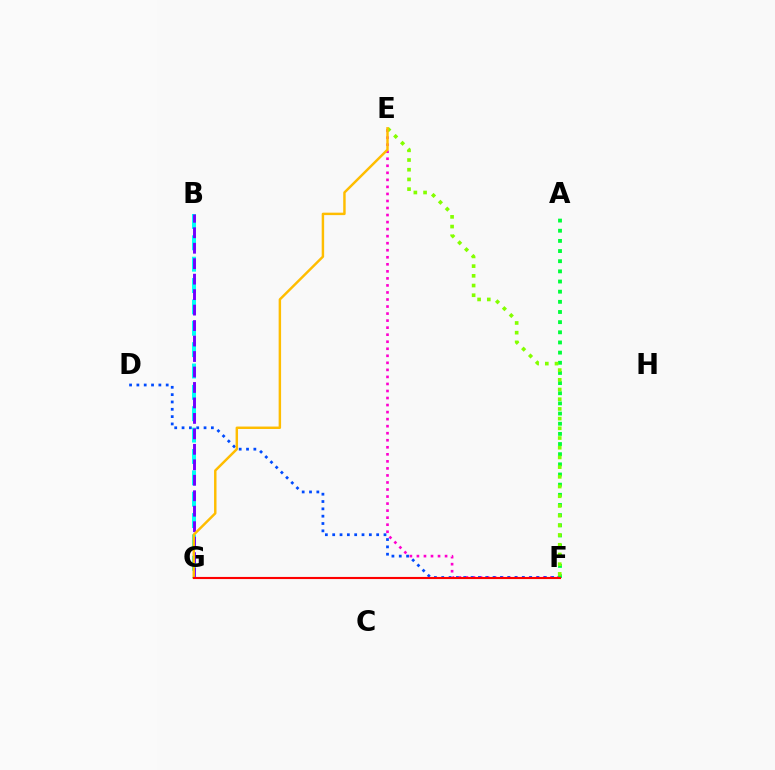{('E', 'F'): [{'color': '#ff00cf', 'line_style': 'dotted', 'thickness': 1.91}, {'color': '#84ff00', 'line_style': 'dotted', 'thickness': 2.64}], ('D', 'F'): [{'color': '#004bff', 'line_style': 'dotted', 'thickness': 1.99}], ('B', 'G'): [{'color': '#00fff6', 'line_style': 'dashed', 'thickness': 2.9}, {'color': '#7200ff', 'line_style': 'dashed', 'thickness': 2.1}], ('A', 'F'): [{'color': '#00ff39', 'line_style': 'dotted', 'thickness': 2.76}], ('E', 'G'): [{'color': '#ffbd00', 'line_style': 'solid', 'thickness': 1.76}], ('F', 'G'): [{'color': '#ff0000', 'line_style': 'solid', 'thickness': 1.53}]}